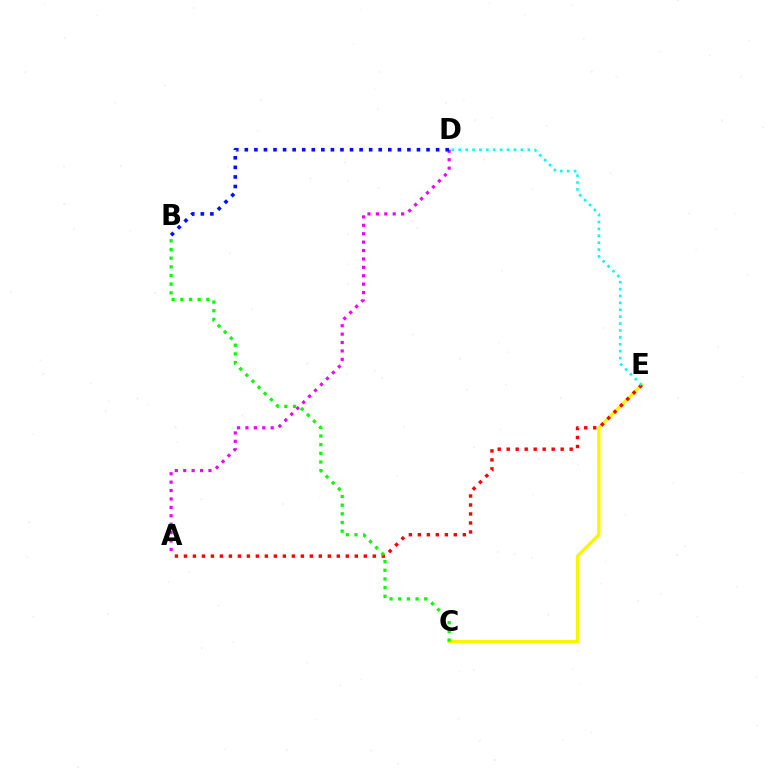{('C', 'E'): [{'color': '#fcf500', 'line_style': 'solid', 'thickness': 2.36}], ('A', 'E'): [{'color': '#ff0000', 'line_style': 'dotted', 'thickness': 2.44}], ('D', 'E'): [{'color': '#00fff6', 'line_style': 'dotted', 'thickness': 1.88}], ('A', 'D'): [{'color': '#ee00ff', 'line_style': 'dotted', 'thickness': 2.28}], ('B', 'C'): [{'color': '#08ff00', 'line_style': 'dotted', 'thickness': 2.36}], ('B', 'D'): [{'color': '#0010ff', 'line_style': 'dotted', 'thickness': 2.6}]}